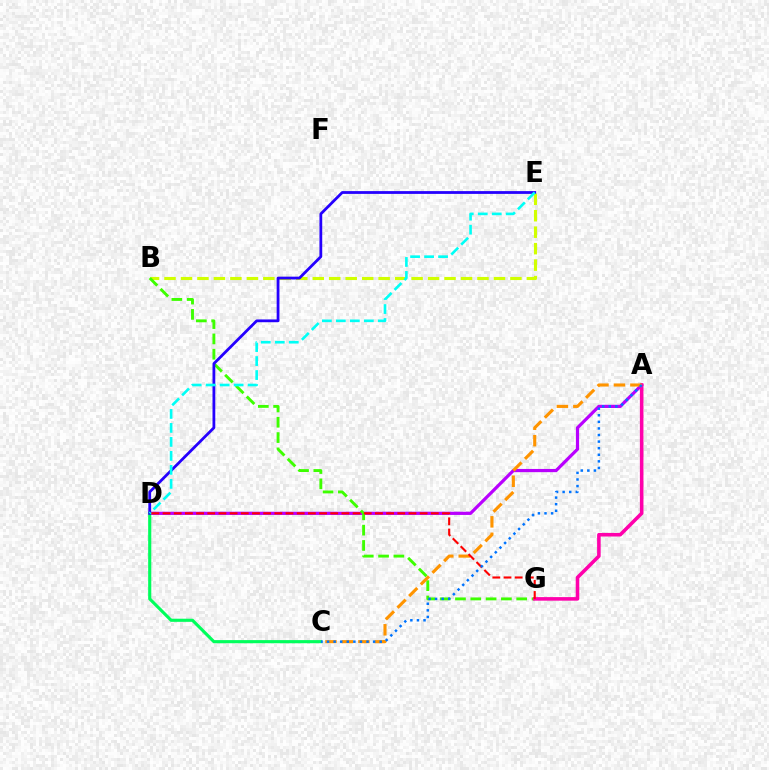{('A', 'D'): [{'color': '#b900ff', 'line_style': 'solid', 'thickness': 2.31}], ('B', 'E'): [{'color': '#d1ff00', 'line_style': 'dashed', 'thickness': 2.24}], ('B', 'G'): [{'color': '#3dff00', 'line_style': 'dashed', 'thickness': 2.08}], ('C', 'D'): [{'color': '#00ff5c', 'line_style': 'solid', 'thickness': 2.25}], ('D', 'E'): [{'color': '#2500ff', 'line_style': 'solid', 'thickness': 2.0}, {'color': '#00fff6', 'line_style': 'dashed', 'thickness': 1.9}], ('A', 'G'): [{'color': '#ff00ac', 'line_style': 'solid', 'thickness': 2.57}], ('A', 'C'): [{'color': '#ff9400', 'line_style': 'dashed', 'thickness': 2.24}, {'color': '#0074ff', 'line_style': 'dotted', 'thickness': 1.79}], ('D', 'G'): [{'color': '#ff0000', 'line_style': 'dashed', 'thickness': 1.52}]}